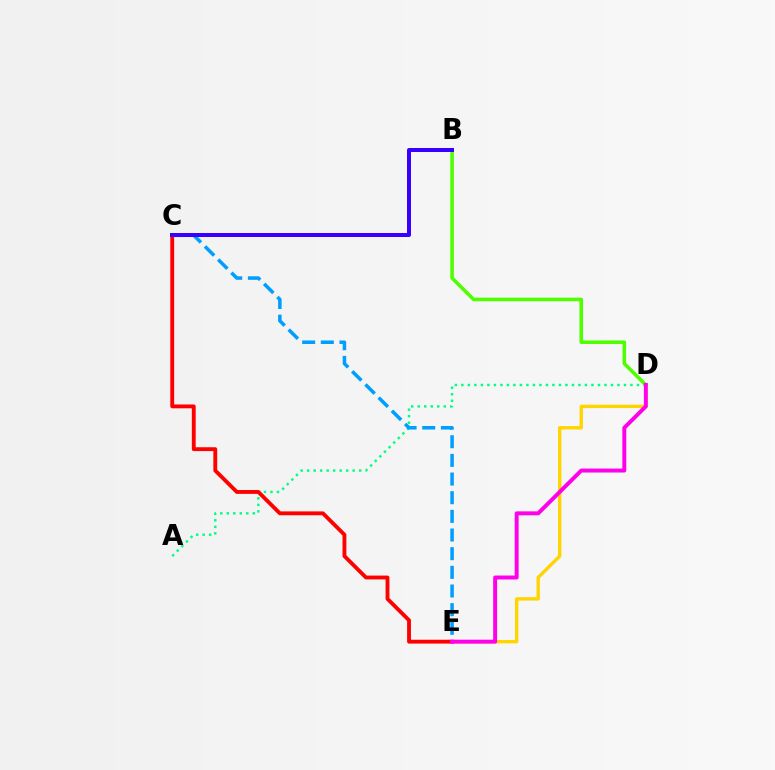{('A', 'D'): [{'color': '#00ff86', 'line_style': 'dotted', 'thickness': 1.77}], ('D', 'E'): [{'color': '#ffd500', 'line_style': 'solid', 'thickness': 2.42}, {'color': '#ff00ed', 'line_style': 'solid', 'thickness': 2.84}], ('C', 'E'): [{'color': '#ff0000', 'line_style': 'solid', 'thickness': 2.77}, {'color': '#009eff', 'line_style': 'dashed', 'thickness': 2.53}], ('B', 'D'): [{'color': '#4fff00', 'line_style': 'solid', 'thickness': 2.57}], ('B', 'C'): [{'color': '#3700ff', 'line_style': 'solid', 'thickness': 2.87}]}